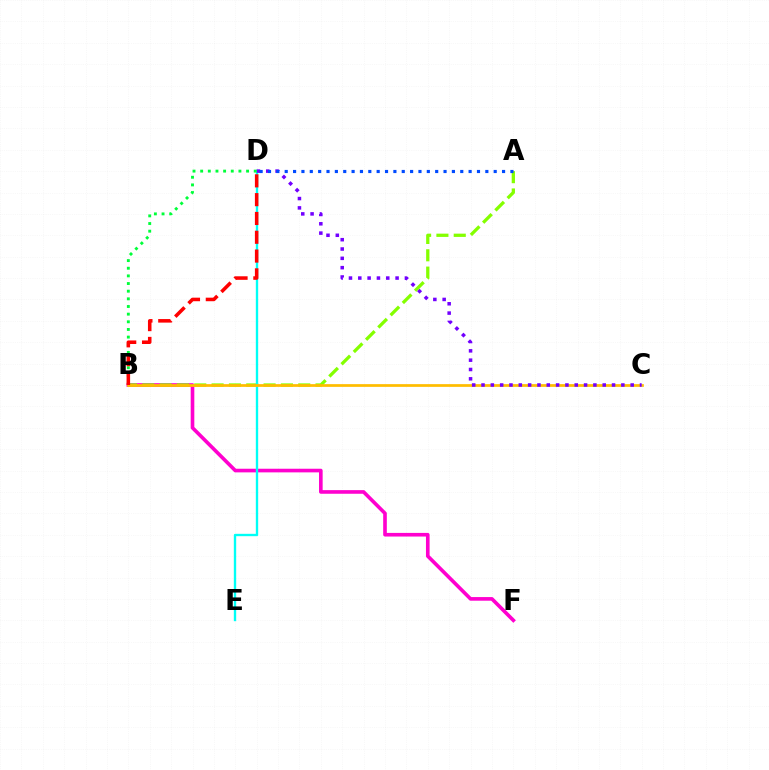{('B', 'F'): [{'color': '#ff00cf', 'line_style': 'solid', 'thickness': 2.62}], ('A', 'B'): [{'color': '#84ff00', 'line_style': 'dashed', 'thickness': 2.35}], ('D', 'E'): [{'color': '#00fff6', 'line_style': 'solid', 'thickness': 1.7}], ('B', 'C'): [{'color': '#ffbd00', 'line_style': 'solid', 'thickness': 1.96}], ('C', 'D'): [{'color': '#7200ff', 'line_style': 'dotted', 'thickness': 2.53}], ('A', 'D'): [{'color': '#004bff', 'line_style': 'dotted', 'thickness': 2.27}], ('B', 'D'): [{'color': '#00ff39', 'line_style': 'dotted', 'thickness': 2.08}, {'color': '#ff0000', 'line_style': 'dashed', 'thickness': 2.55}]}